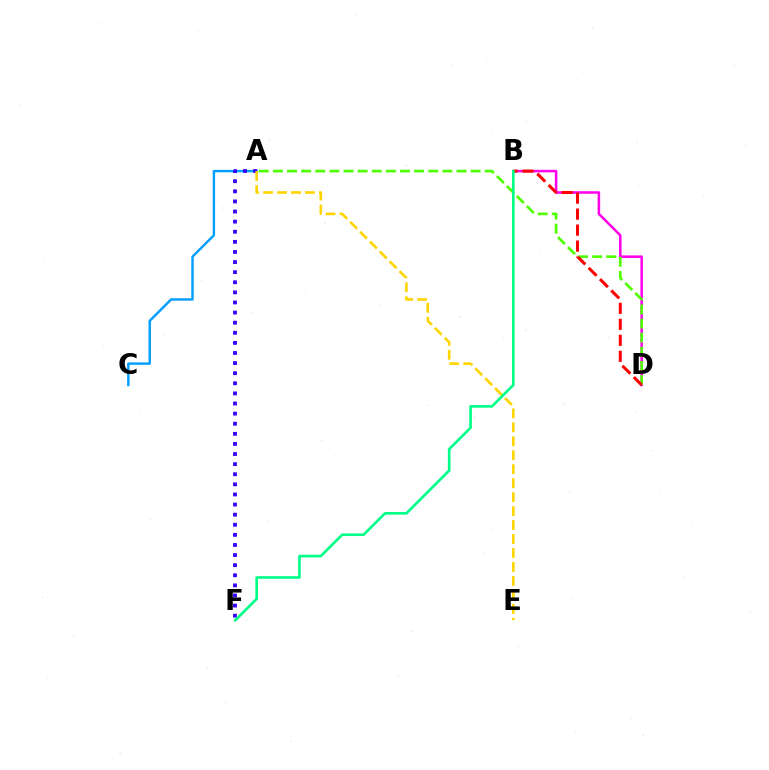{('A', 'C'): [{'color': '#009eff', 'line_style': 'solid', 'thickness': 1.74}], ('B', 'D'): [{'color': '#ff00ed', 'line_style': 'solid', 'thickness': 1.82}, {'color': '#ff0000', 'line_style': 'dashed', 'thickness': 2.17}], ('A', 'F'): [{'color': '#3700ff', 'line_style': 'dotted', 'thickness': 2.75}], ('A', 'D'): [{'color': '#4fff00', 'line_style': 'dashed', 'thickness': 1.92}], ('A', 'E'): [{'color': '#ffd500', 'line_style': 'dashed', 'thickness': 1.9}], ('B', 'F'): [{'color': '#00ff86', 'line_style': 'solid', 'thickness': 1.91}]}